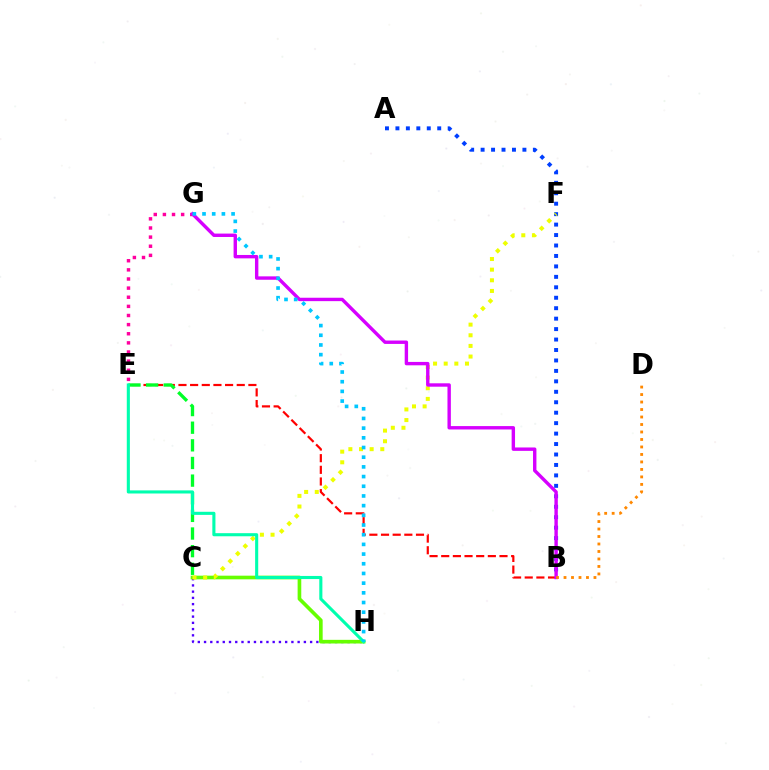{('A', 'B'): [{'color': '#003fff', 'line_style': 'dotted', 'thickness': 2.84}], ('C', 'H'): [{'color': '#4f00ff', 'line_style': 'dotted', 'thickness': 1.7}, {'color': '#66ff00', 'line_style': 'solid', 'thickness': 2.63}], ('C', 'F'): [{'color': '#eeff00', 'line_style': 'dotted', 'thickness': 2.89}], ('B', 'E'): [{'color': '#ff0000', 'line_style': 'dashed', 'thickness': 1.58}], ('C', 'E'): [{'color': '#00ff27', 'line_style': 'dashed', 'thickness': 2.4}], ('E', 'H'): [{'color': '#00ffaf', 'line_style': 'solid', 'thickness': 2.23}], ('E', 'G'): [{'color': '#ff00a0', 'line_style': 'dotted', 'thickness': 2.48}], ('B', 'G'): [{'color': '#d600ff', 'line_style': 'solid', 'thickness': 2.44}], ('G', 'H'): [{'color': '#00c7ff', 'line_style': 'dotted', 'thickness': 2.63}], ('B', 'D'): [{'color': '#ff8800', 'line_style': 'dotted', 'thickness': 2.03}]}